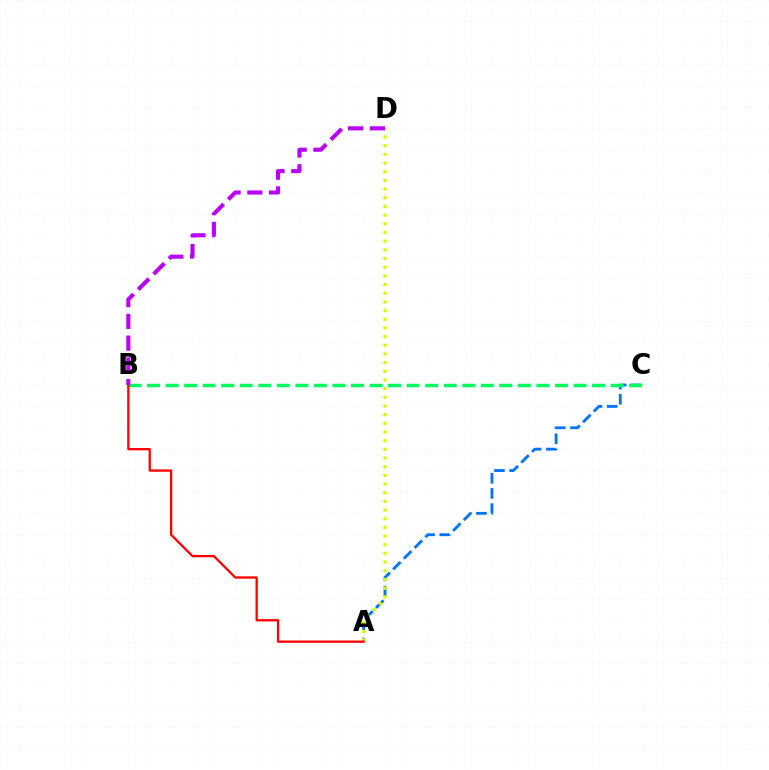{('A', 'C'): [{'color': '#0074ff', 'line_style': 'dashed', 'thickness': 2.06}], ('A', 'D'): [{'color': '#d1ff00', 'line_style': 'dotted', 'thickness': 2.36}], ('B', 'C'): [{'color': '#00ff5c', 'line_style': 'dashed', 'thickness': 2.52}], ('A', 'B'): [{'color': '#ff0000', 'line_style': 'solid', 'thickness': 1.66}], ('B', 'D'): [{'color': '#b900ff', 'line_style': 'dashed', 'thickness': 2.96}]}